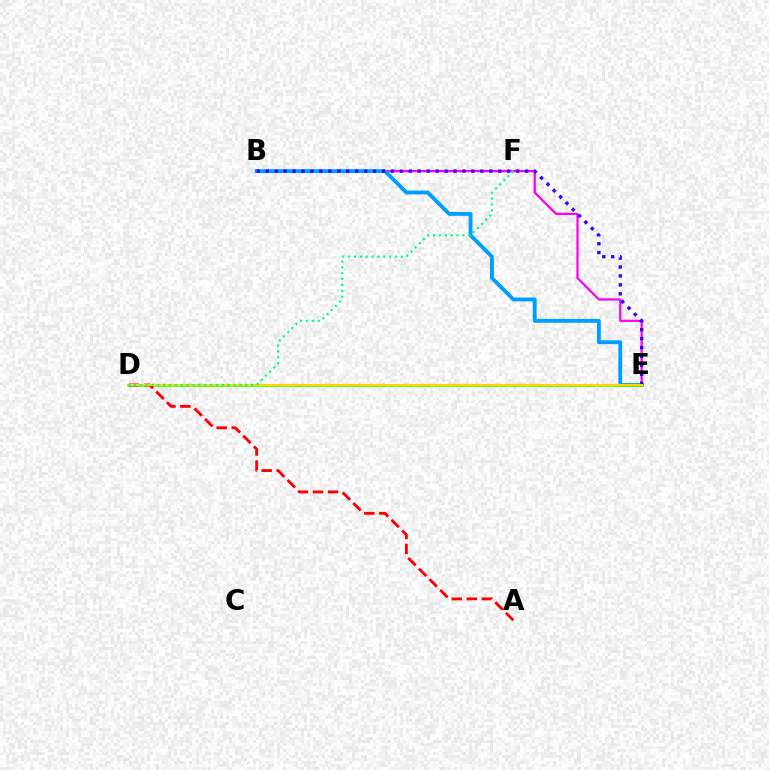{('B', 'E'): [{'color': '#ff00ed', 'line_style': 'solid', 'thickness': 1.6}, {'color': '#009eff', 'line_style': 'solid', 'thickness': 2.78}, {'color': '#3700ff', 'line_style': 'dotted', 'thickness': 2.43}], ('D', 'E'): [{'color': '#4fff00', 'line_style': 'solid', 'thickness': 1.98}, {'color': '#ffd500', 'line_style': 'solid', 'thickness': 1.51}], ('A', 'D'): [{'color': '#ff0000', 'line_style': 'dashed', 'thickness': 2.04}], ('D', 'F'): [{'color': '#00ff86', 'line_style': 'dotted', 'thickness': 1.59}]}